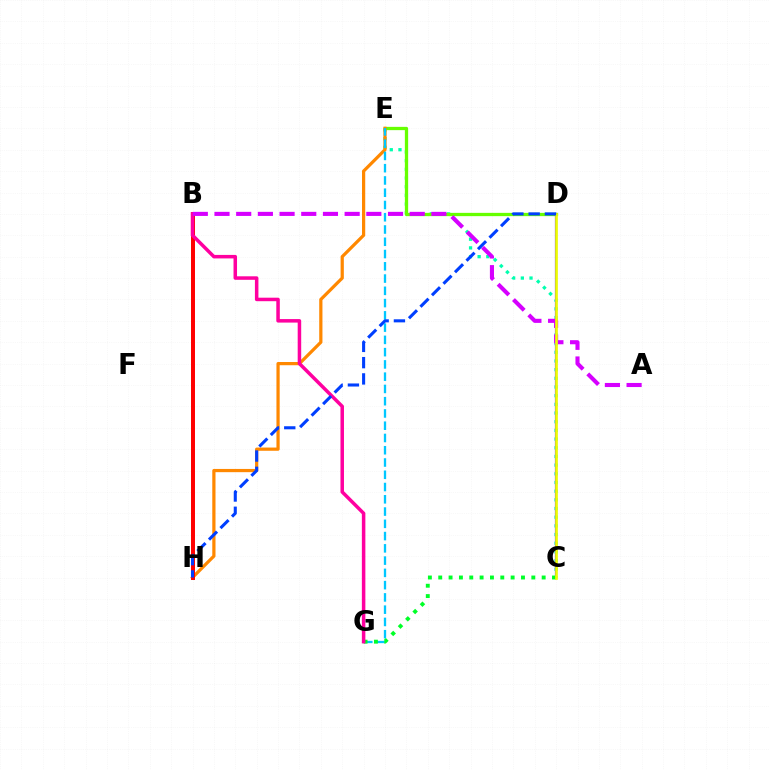{('C', 'E'): [{'color': '#00ffaf', 'line_style': 'dotted', 'thickness': 2.36}], ('D', 'E'): [{'color': '#66ff00', 'line_style': 'solid', 'thickness': 2.36}], ('C', 'D'): [{'color': '#4f00ff', 'line_style': 'solid', 'thickness': 1.57}, {'color': '#eeff00', 'line_style': 'solid', 'thickness': 1.93}], ('E', 'H'): [{'color': '#ff8800', 'line_style': 'solid', 'thickness': 2.32}], ('E', 'G'): [{'color': '#00c7ff', 'line_style': 'dashed', 'thickness': 1.67}], ('C', 'G'): [{'color': '#00ff27', 'line_style': 'dotted', 'thickness': 2.81}], ('B', 'H'): [{'color': '#ff0000', 'line_style': 'solid', 'thickness': 2.86}], ('B', 'G'): [{'color': '#ff00a0', 'line_style': 'solid', 'thickness': 2.53}], ('A', 'B'): [{'color': '#d600ff', 'line_style': 'dashed', 'thickness': 2.95}], ('D', 'H'): [{'color': '#003fff', 'line_style': 'dashed', 'thickness': 2.21}]}